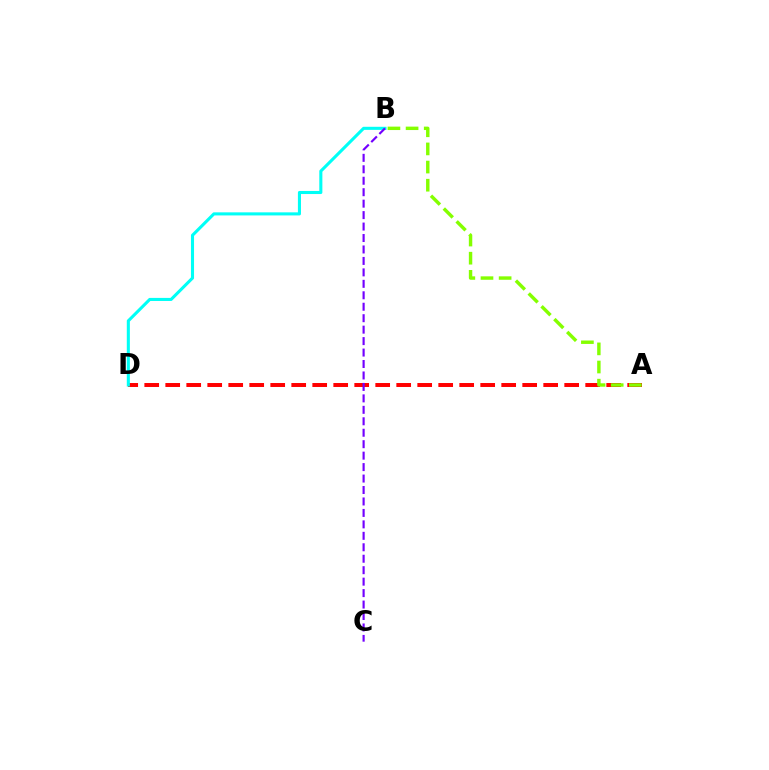{('A', 'D'): [{'color': '#ff0000', 'line_style': 'dashed', 'thickness': 2.85}], ('A', 'B'): [{'color': '#84ff00', 'line_style': 'dashed', 'thickness': 2.46}], ('B', 'D'): [{'color': '#00fff6', 'line_style': 'solid', 'thickness': 2.22}], ('B', 'C'): [{'color': '#7200ff', 'line_style': 'dashed', 'thickness': 1.56}]}